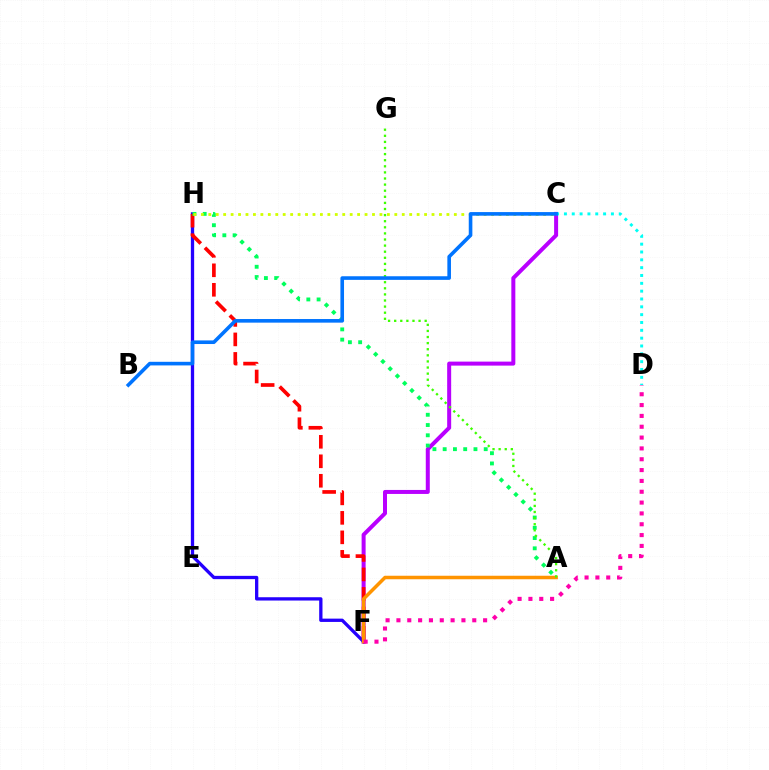{('C', 'F'): [{'color': '#b900ff', 'line_style': 'solid', 'thickness': 2.88}], ('F', 'H'): [{'color': '#2500ff', 'line_style': 'solid', 'thickness': 2.38}, {'color': '#ff0000', 'line_style': 'dashed', 'thickness': 2.65}], ('A', 'H'): [{'color': '#00ff5c', 'line_style': 'dotted', 'thickness': 2.79}], ('C', 'D'): [{'color': '#00fff6', 'line_style': 'dotted', 'thickness': 2.13}], ('A', 'F'): [{'color': '#ff9400', 'line_style': 'solid', 'thickness': 2.53}], ('A', 'G'): [{'color': '#3dff00', 'line_style': 'dotted', 'thickness': 1.66}], ('C', 'H'): [{'color': '#d1ff00', 'line_style': 'dotted', 'thickness': 2.02}], ('B', 'C'): [{'color': '#0074ff', 'line_style': 'solid', 'thickness': 2.6}], ('D', 'F'): [{'color': '#ff00ac', 'line_style': 'dotted', 'thickness': 2.94}]}